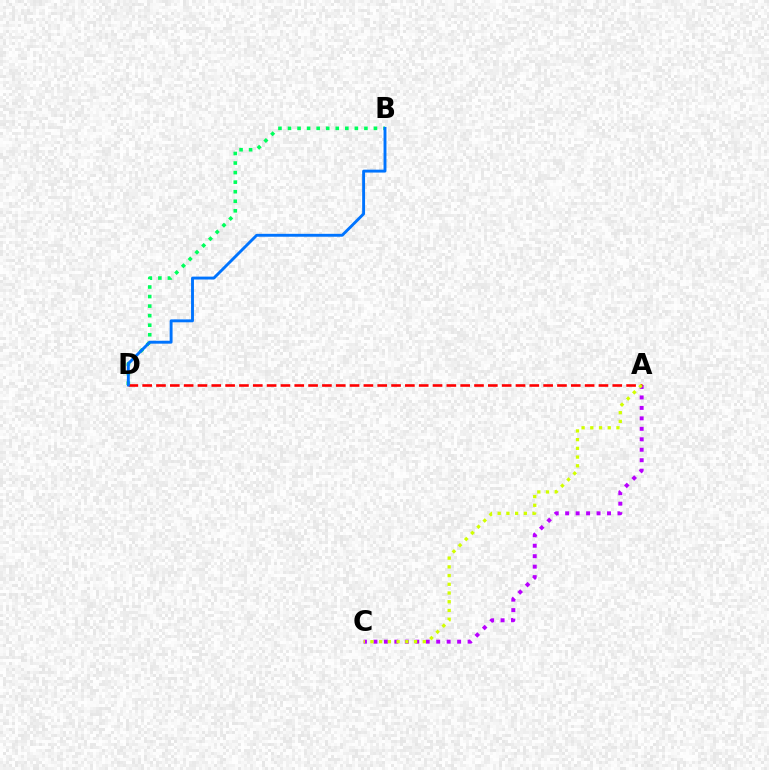{('A', 'C'): [{'color': '#b900ff', 'line_style': 'dotted', 'thickness': 2.84}, {'color': '#d1ff00', 'line_style': 'dotted', 'thickness': 2.37}], ('B', 'D'): [{'color': '#00ff5c', 'line_style': 'dotted', 'thickness': 2.59}, {'color': '#0074ff', 'line_style': 'solid', 'thickness': 2.08}], ('A', 'D'): [{'color': '#ff0000', 'line_style': 'dashed', 'thickness': 1.88}]}